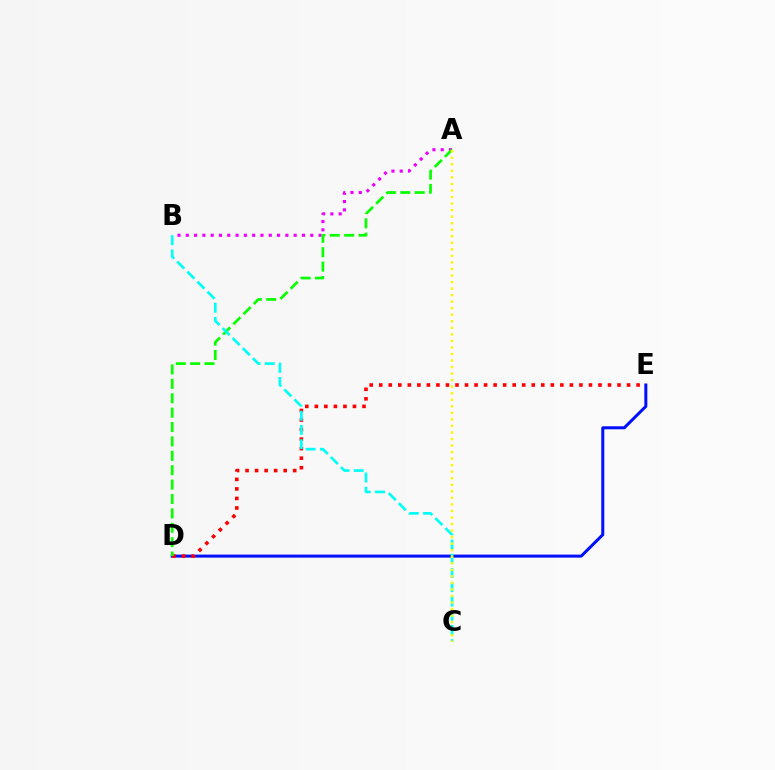{('D', 'E'): [{'color': '#0010ff', 'line_style': 'solid', 'thickness': 2.17}, {'color': '#ff0000', 'line_style': 'dotted', 'thickness': 2.59}], ('A', 'B'): [{'color': '#ee00ff', 'line_style': 'dotted', 'thickness': 2.25}], ('A', 'D'): [{'color': '#08ff00', 'line_style': 'dashed', 'thickness': 1.96}], ('B', 'C'): [{'color': '#00fff6', 'line_style': 'dashed', 'thickness': 1.93}], ('A', 'C'): [{'color': '#fcf500', 'line_style': 'dotted', 'thickness': 1.78}]}